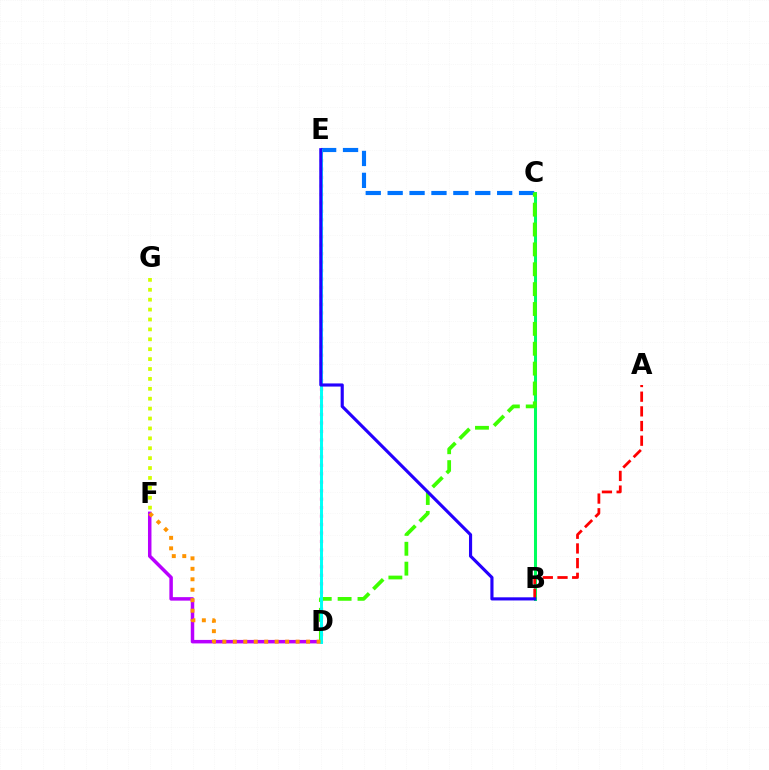{('F', 'G'): [{'color': '#d1ff00', 'line_style': 'dotted', 'thickness': 2.69}], ('D', 'E'): [{'color': '#ff00ac', 'line_style': 'dotted', 'thickness': 2.3}, {'color': '#00fff6', 'line_style': 'solid', 'thickness': 2.13}], ('B', 'C'): [{'color': '#00ff5c', 'line_style': 'solid', 'thickness': 2.18}], ('D', 'F'): [{'color': '#b900ff', 'line_style': 'solid', 'thickness': 2.51}, {'color': '#ff9400', 'line_style': 'dotted', 'thickness': 2.84}], ('C', 'E'): [{'color': '#0074ff', 'line_style': 'dashed', 'thickness': 2.98}], ('C', 'D'): [{'color': '#3dff00', 'line_style': 'dashed', 'thickness': 2.7}], ('A', 'B'): [{'color': '#ff0000', 'line_style': 'dashed', 'thickness': 1.99}], ('B', 'E'): [{'color': '#2500ff', 'line_style': 'solid', 'thickness': 2.26}]}